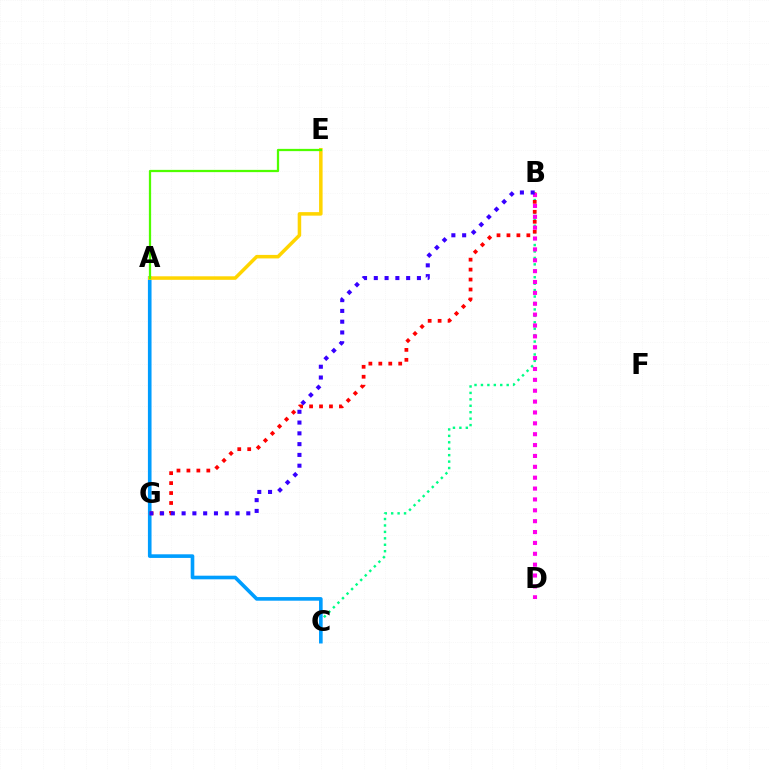{('B', 'C'): [{'color': '#00ff86', 'line_style': 'dotted', 'thickness': 1.75}], ('A', 'C'): [{'color': '#009eff', 'line_style': 'solid', 'thickness': 2.61}], ('B', 'G'): [{'color': '#ff0000', 'line_style': 'dotted', 'thickness': 2.7}, {'color': '#3700ff', 'line_style': 'dotted', 'thickness': 2.93}], ('B', 'D'): [{'color': '#ff00ed', 'line_style': 'dotted', 'thickness': 2.95}], ('A', 'E'): [{'color': '#ffd500', 'line_style': 'solid', 'thickness': 2.53}, {'color': '#4fff00', 'line_style': 'solid', 'thickness': 1.62}]}